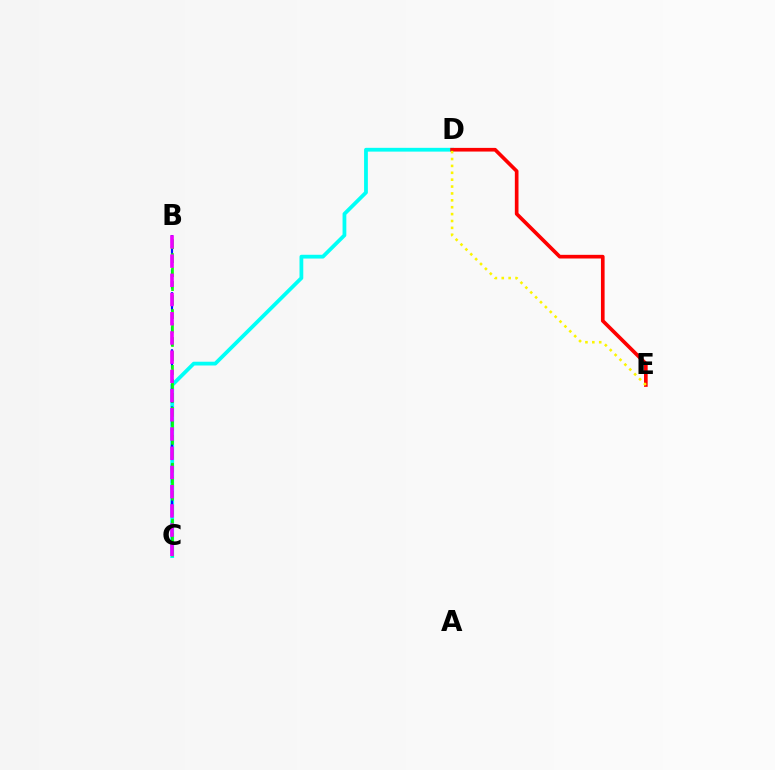{('C', 'D'): [{'color': '#00fff6', 'line_style': 'solid', 'thickness': 2.72}], ('B', 'C'): [{'color': '#0010ff', 'line_style': 'dashed', 'thickness': 1.55}, {'color': '#08ff00', 'line_style': 'dashed', 'thickness': 1.9}, {'color': '#ee00ff', 'line_style': 'dashed', 'thickness': 2.61}], ('D', 'E'): [{'color': '#ff0000', 'line_style': 'solid', 'thickness': 2.64}, {'color': '#fcf500', 'line_style': 'dotted', 'thickness': 1.87}]}